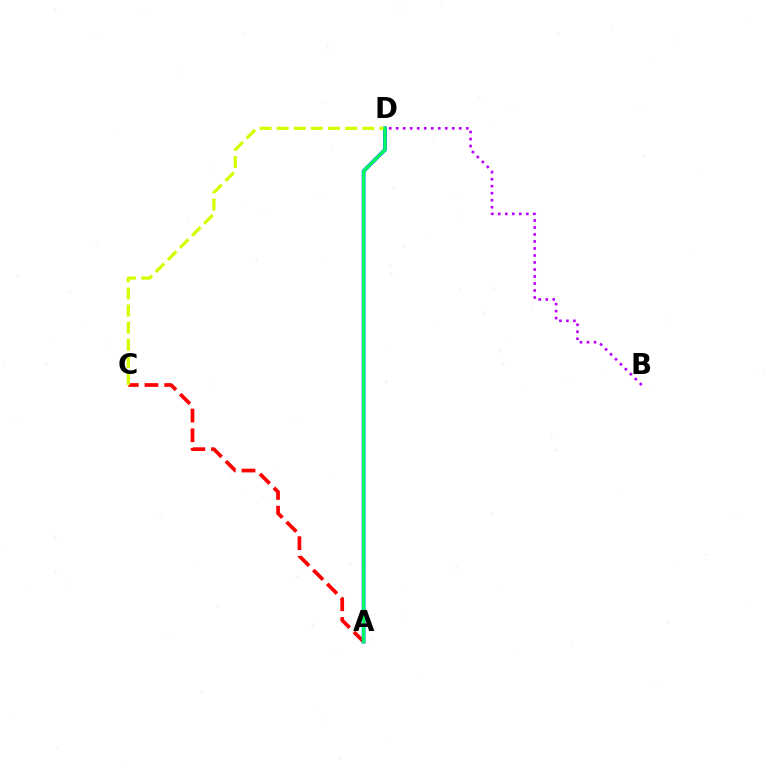{('B', 'D'): [{'color': '#b900ff', 'line_style': 'dotted', 'thickness': 1.9}], ('A', 'C'): [{'color': '#ff0000', 'line_style': 'dashed', 'thickness': 2.68}], ('A', 'D'): [{'color': '#0074ff', 'line_style': 'solid', 'thickness': 2.78}, {'color': '#00ff5c', 'line_style': 'solid', 'thickness': 2.2}], ('C', 'D'): [{'color': '#d1ff00', 'line_style': 'dashed', 'thickness': 2.33}]}